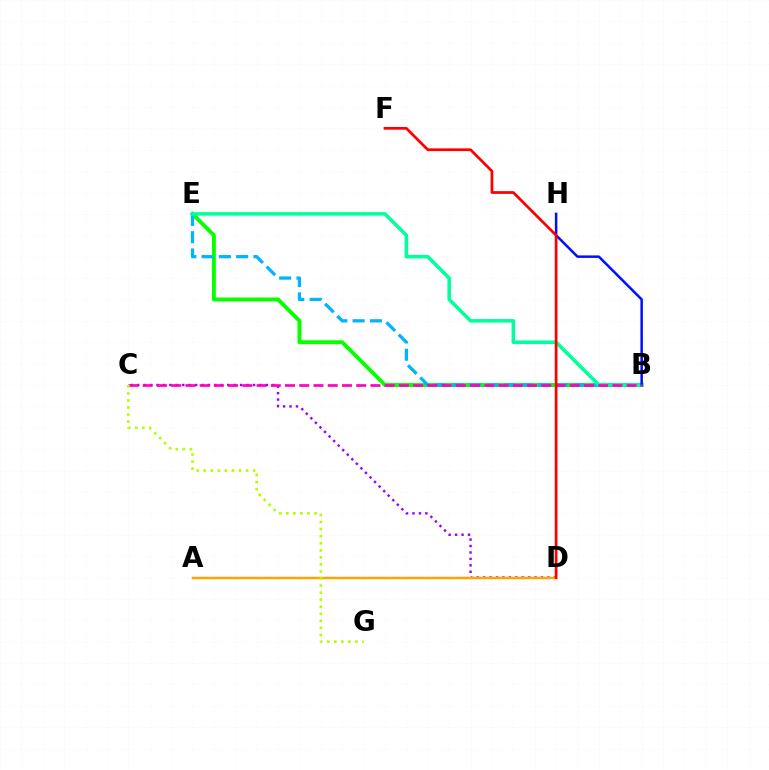{('B', 'E'): [{'color': '#08ff00', 'line_style': 'solid', 'thickness': 2.82}, {'color': '#00b5ff', 'line_style': 'dashed', 'thickness': 2.35}, {'color': '#00ff9d', 'line_style': 'solid', 'thickness': 2.55}], ('C', 'D'): [{'color': '#9b00ff', 'line_style': 'dotted', 'thickness': 1.75}], ('A', 'D'): [{'color': '#ffa500', 'line_style': 'solid', 'thickness': 1.79}], ('B', 'H'): [{'color': '#0010ff', 'line_style': 'solid', 'thickness': 1.81}], ('B', 'C'): [{'color': '#ff00bd', 'line_style': 'dashed', 'thickness': 1.93}], ('C', 'G'): [{'color': '#b3ff00', 'line_style': 'dotted', 'thickness': 1.92}], ('D', 'F'): [{'color': '#ff0000', 'line_style': 'solid', 'thickness': 1.97}]}